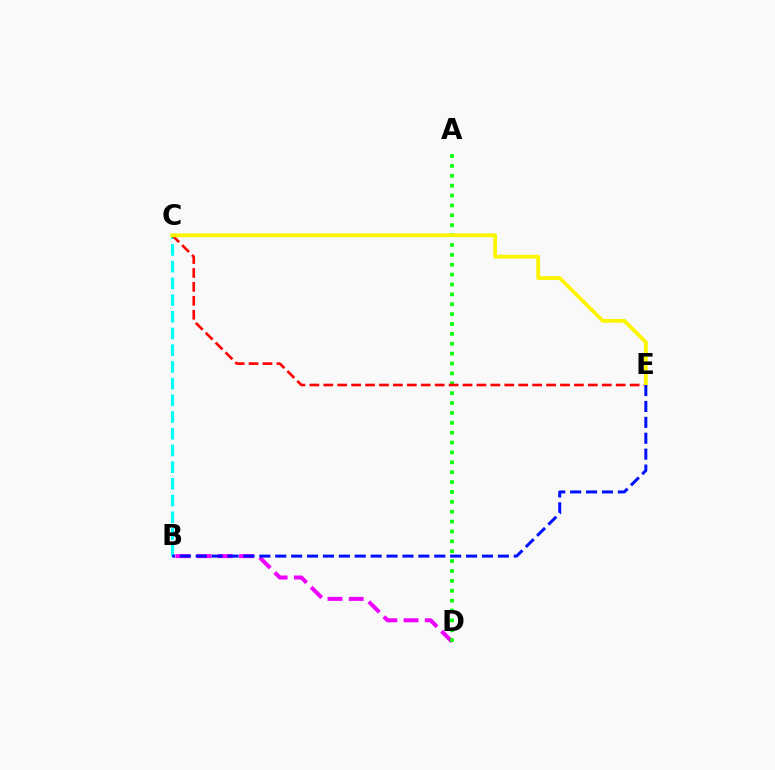{('B', 'C'): [{'color': '#00fff6', 'line_style': 'dashed', 'thickness': 2.27}], ('B', 'D'): [{'color': '#ee00ff', 'line_style': 'dashed', 'thickness': 2.88}], ('A', 'D'): [{'color': '#08ff00', 'line_style': 'dotted', 'thickness': 2.68}], ('C', 'E'): [{'color': '#ff0000', 'line_style': 'dashed', 'thickness': 1.89}, {'color': '#fcf500', 'line_style': 'solid', 'thickness': 2.74}], ('B', 'E'): [{'color': '#0010ff', 'line_style': 'dashed', 'thickness': 2.16}]}